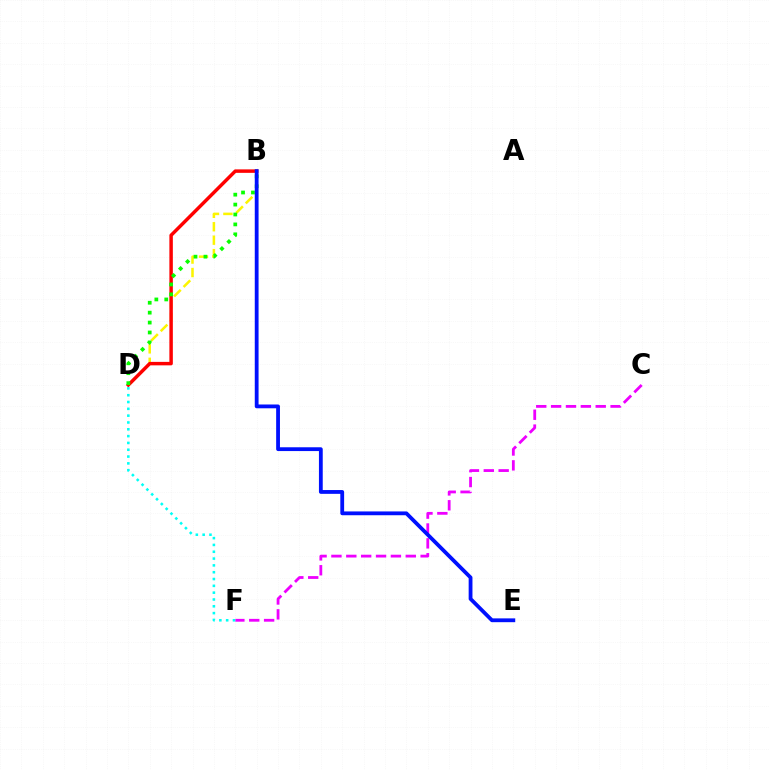{('C', 'F'): [{'color': '#ee00ff', 'line_style': 'dashed', 'thickness': 2.02}], ('B', 'D'): [{'color': '#fcf500', 'line_style': 'dashed', 'thickness': 1.83}, {'color': '#ff0000', 'line_style': 'solid', 'thickness': 2.49}, {'color': '#08ff00', 'line_style': 'dotted', 'thickness': 2.69}], ('D', 'F'): [{'color': '#00fff6', 'line_style': 'dotted', 'thickness': 1.85}], ('B', 'E'): [{'color': '#0010ff', 'line_style': 'solid', 'thickness': 2.74}]}